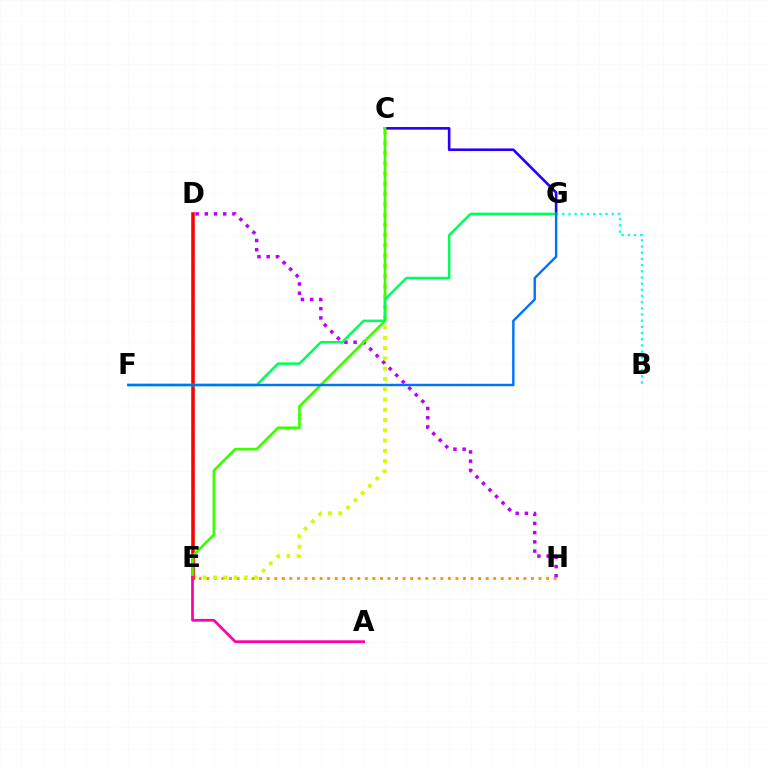{('D', 'H'): [{'color': '#b900ff', 'line_style': 'dotted', 'thickness': 2.5}], ('C', 'G'): [{'color': '#2500ff', 'line_style': 'solid', 'thickness': 1.88}], ('E', 'H'): [{'color': '#ff9400', 'line_style': 'dotted', 'thickness': 2.05}], ('C', 'E'): [{'color': '#d1ff00', 'line_style': 'dotted', 'thickness': 2.79}, {'color': '#3dff00', 'line_style': 'solid', 'thickness': 1.94}], ('D', 'E'): [{'color': '#ff0000', 'line_style': 'solid', 'thickness': 2.56}], ('A', 'E'): [{'color': '#ff00ac', 'line_style': 'solid', 'thickness': 1.96}], ('F', 'G'): [{'color': '#00ff5c', 'line_style': 'solid', 'thickness': 1.82}, {'color': '#0074ff', 'line_style': 'solid', 'thickness': 1.75}], ('B', 'G'): [{'color': '#00fff6', 'line_style': 'dotted', 'thickness': 1.68}]}